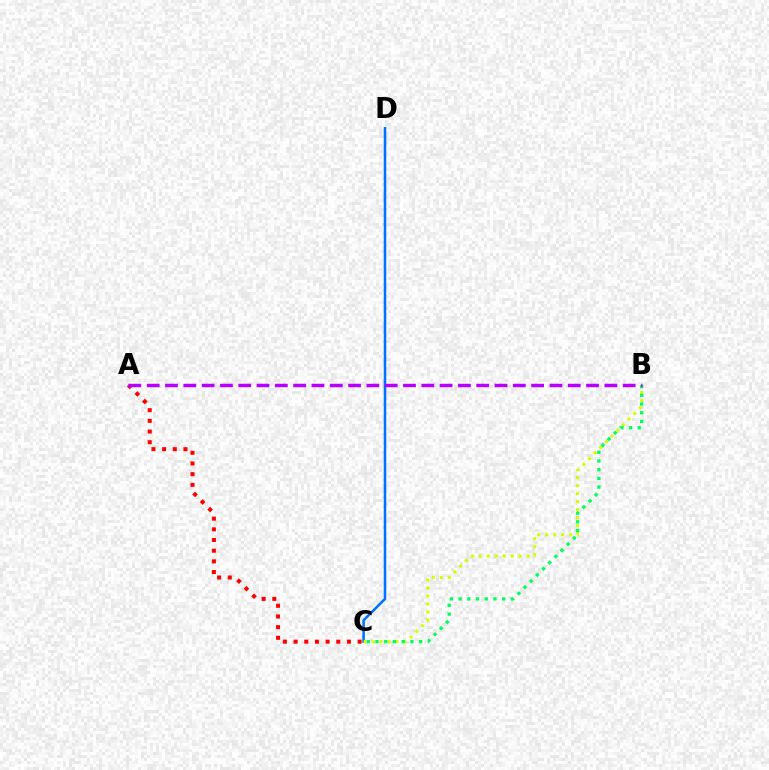{('C', 'D'): [{'color': '#0074ff', 'line_style': 'solid', 'thickness': 1.85}], ('A', 'C'): [{'color': '#ff0000', 'line_style': 'dotted', 'thickness': 2.9}], ('B', 'C'): [{'color': '#d1ff00', 'line_style': 'dotted', 'thickness': 2.17}, {'color': '#00ff5c', 'line_style': 'dotted', 'thickness': 2.37}], ('A', 'B'): [{'color': '#b900ff', 'line_style': 'dashed', 'thickness': 2.49}]}